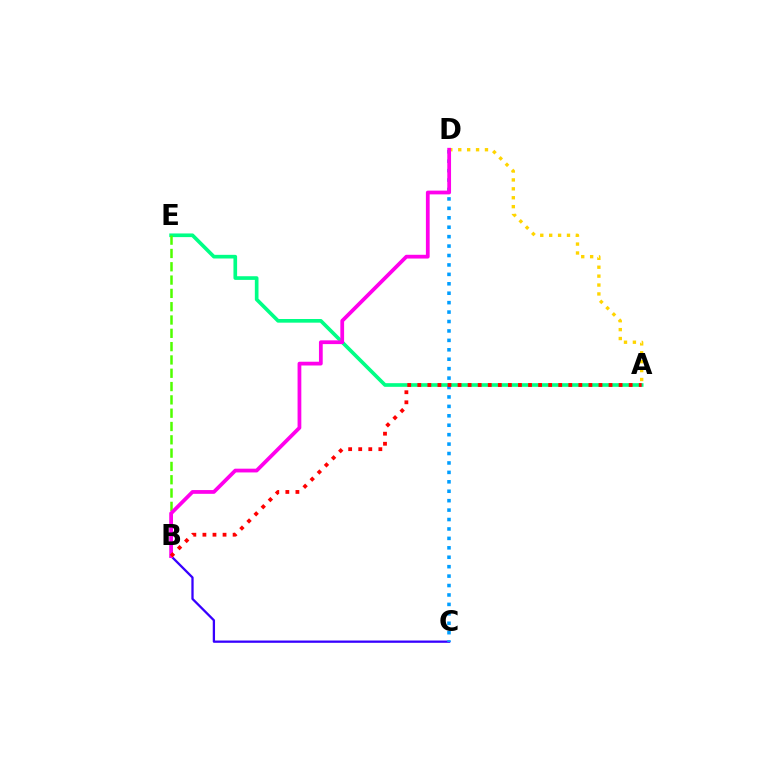{('A', 'D'): [{'color': '#ffd500', 'line_style': 'dotted', 'thickness': 2.42}], ('A', 'E'): [{'color': '#00ff86', 'line_style': 'solid', 'thickness': 2.64}], ('B', 'E'): [{'color': '#4fff00', 'line_style': 'dashed', 'thickness': 1.81}], ('B', 'C'): [{'color': '#3700ff', 'line_style': 'solid', 'thickness': 1.64}], ('C', 'D'): [{'color': '#009eff', 'line_style': 'dotted', 'thickness': 2.56}], ('B', 'D'): [{'color': '#ff00ed', 'line_style': 'solid', 'thickness': 2.71}], ('A', 'B'): [{'color': '#ff0000', 'line_style': 'dotted', 'thickness': 2.73}]}